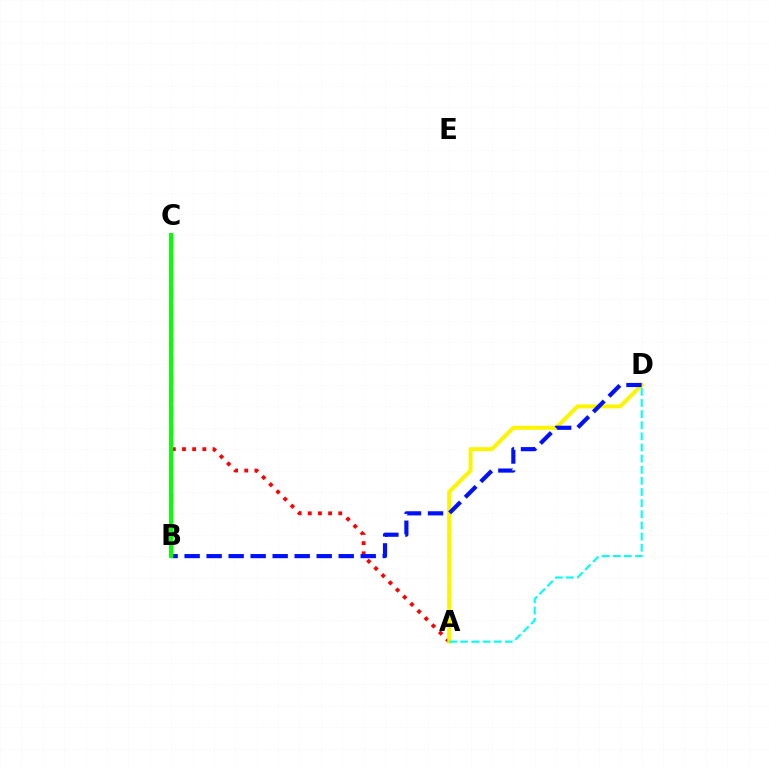{('A', 'C'): [{'color': '#ff0000', 'line_style': 'dotted', 'thickness': 2.76}], ('A', 'D'): [{'color': '#fcf500', 'line_style': 'solid', 'thickness': 2.87}, {'color': '#00fff6', 'line_style': 'dashed', 'thickness': 1.51}], ('B', 'C'): [{'color': '#ee00ff', 'line_style': 'dashed', 'thickness': 2.33}, {'color': '#08ff00', 'line_style': 'solid', 'thickness': 2.94}], ('B', 'D'): [{'color': '#0010ff', 'line_style': 'dashed', 'thickness': 2.99}]}